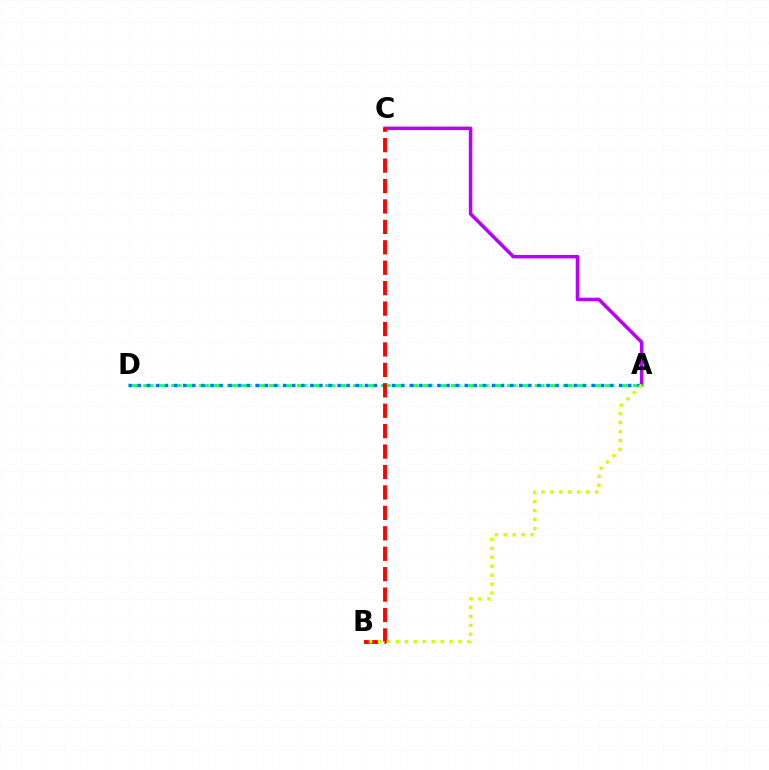{('A', 'C'): [{'color': '#b900ff', 'line_style': 'solid', 'thickness': 2.54}], ('A', 'D'): [{'color': '#00ff5c', 'line_style': 'dashed', 'thickness': 1.9}, {'color': '#0074ff', 'line_style': 'dotted', 'thickness': 2.47}], ('B', 'C'): [{'color': '#ff0000', 'line_style': 'dashed', 'thickness': 2.78}], ('A', 'B'): [{'color': '#d1ff00', 'line_style': 'dotted', 'thickness': 2.43}]}